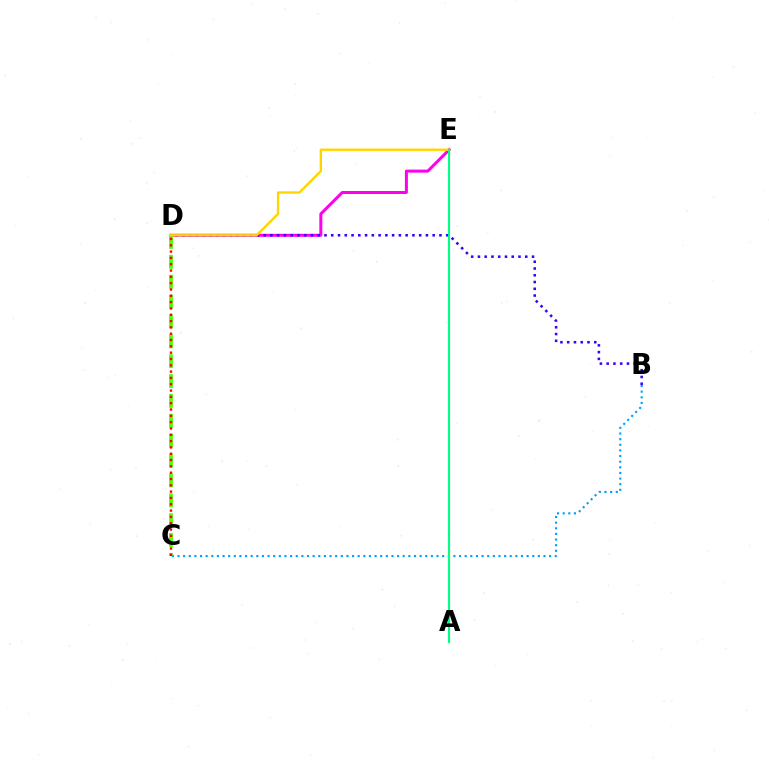{('D', 'E'): [{'color': '#ff00ed', 'line_style': 'solid', 'thickness': 2.16}, {'color': '#ffd500', 'line_style': 'solid', 'thickness': 1.71}], ('B', 'C'): [{'color': '#009eff', 'line_style': 'dotted', 'thickness': 1.53}], ('B', 'D'): [{'color': '#3700ff', 'line_style': 'dotted', 'thickness': 1.84}], ('C', 'D'): [{'color': '#4fff00', 'line_style': 'dashed', 'thickness': 2.7}, {'color': '#ff0000', 'line_style': 'dotted', 'thickness': 1.72}], ('A', 'E'): [{'color': '#00ff86', 'line_style': 'solid', 'thickness': 1.54}]}